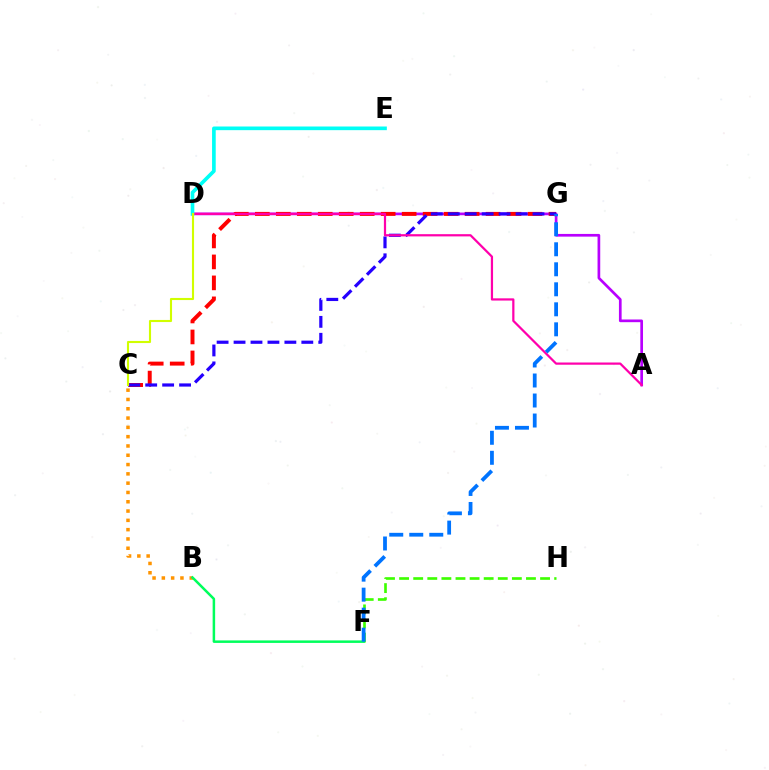{('F', 'H'): [{'color': '#3dff00', 'line_style': 'dashed', 'thickness': 1.91}], ('A', 'D'): [{'color': '#b900ff', 'line_style': 'solid', 'thickness': 1.94}, {'color': '#ff00ac', 'line_style': 'solid', 'thickness': 1.6}], ('B', 'C'): [{'color': '#ff9400', 'line_style': 'dotted', 'thickness': 2.53}], ('B', 'F'): [{'color': '#00ff5c', 'line_style': 'solid', 'thickness': 1.8}], ('C', 'G'): [{'color': '#ff0000', 'line_style': 'dashed', 'thickness': 2.85}, {'color': '#2500ff', 'line_style': 'dashed', 'thickness': 2.3}], ('F', 'G'): [{'color': '#0074ff', 'line_style': 'dashed', 'thickness': 2.72}], ('D', 'E'): [{'color': '#00fff6', 'line_style': 'solid', 'thickness': 2.63}], ('C', 'D'): [{'color': '#d1ff00', 'line_style': 'solid', 'thickness': 1.52}]}